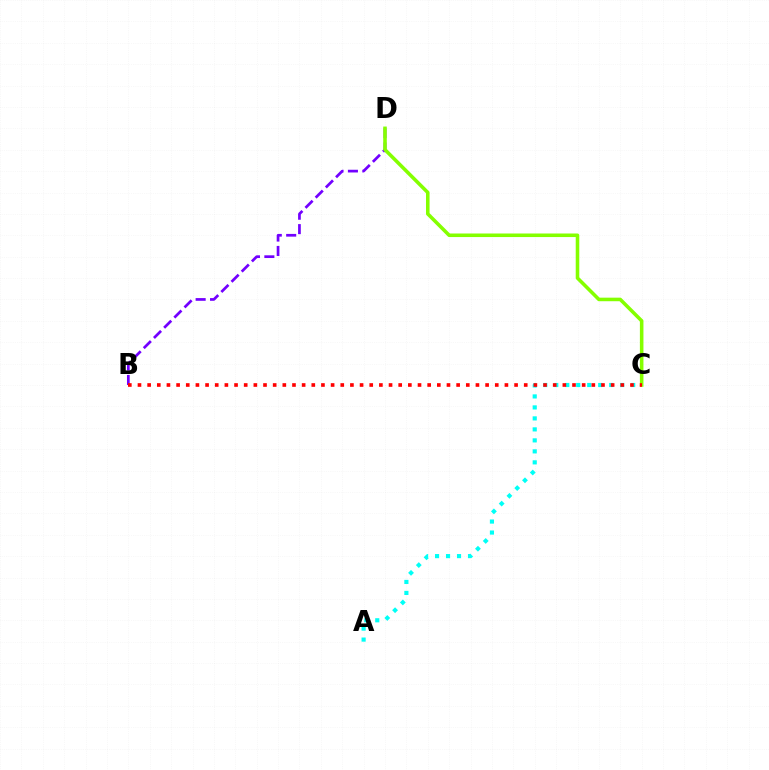{('B', 'D'): [{'color': '#7200ff', 'line_style': 'dashed', 'thickness': 1.96}], ('A', 'C'): [{'color': '#00fff6', 'line_style': 'dotted', 'thickness': 2.99}], ('C', 'D'): [{'color': '#84ff00', 'line_style': 'solid', 'thickness': 2.56}], ('B', 'C'): [{'color': '#ff0000', 'line_style': 'dotted', 'thickness': 2.62}]}